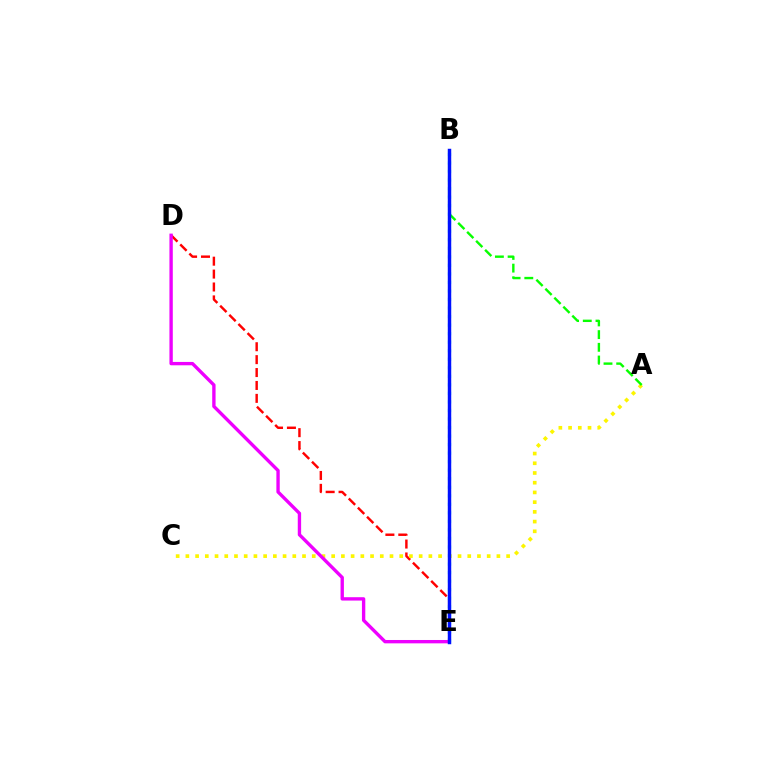{('D', 'E'): [{'color': '#ff0000', 'line_style': 'dashed', 'thickness': 1.75}, {'color': '#ee00ff', 'line_style': 'solid', 'thickness': 2.42}], ('B', 'E'): [{'color': '#00fff6', 'line_style': 'dotted', 'thickness': 2.32}, {'color': '#0010ff', 'line_style': 'solid', 'thickness': 2.49}], ('A', 'C'): [{'color': '#fcf500', 'line_style': 'dotted', 'thickness': 2.64}], ('A', 'B'): [{'color': '#08ff00', 'line_style': 'dashed', 'thickness': 1.73}]}